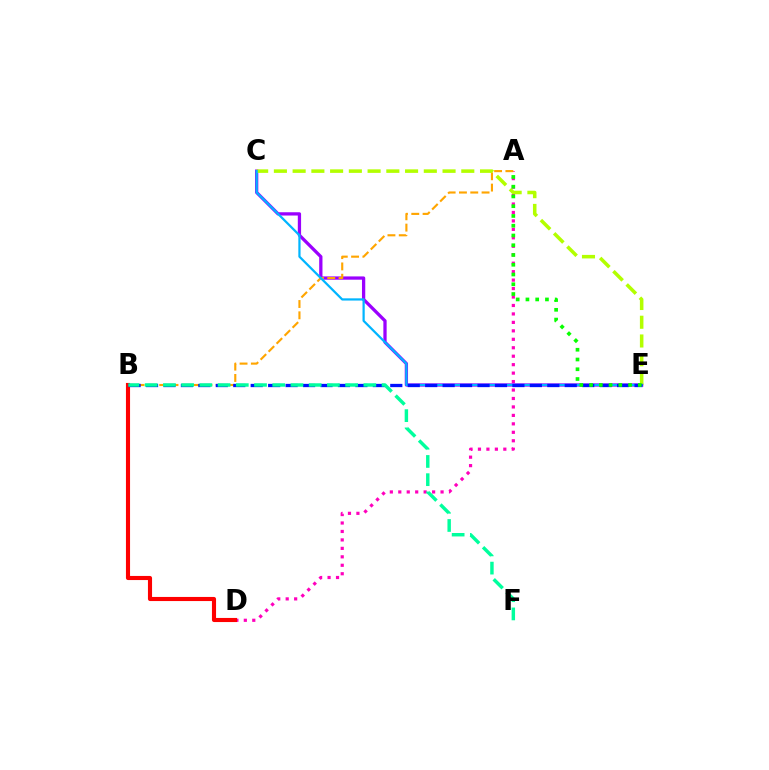{('A', 'D'): [{'color': '#ff00bd', 'line_style': 'dotted', 'thickness': 2.3}], ('C', 'E'): [{'color': '#9b00ff', 'line_style': 'solid', 'thickness': 2.36}, {'color': '#b3ff00', 'line_style': 'dashed', 'thickness': 2.55}, {'color': '#00b5ff', 'line_style': 'solid', 'thickness': 1.6}], ('A', 'B'): [{'color': '#ffa500', 'line_style': 'dashed', 'thickness': 1.54}], ('B', 'D'): [{'color': '#ff0000', 'line_style': 'solid', 'thickness': 2.96}], ('B', 'E'): [{'color': '#0010ff', 'line_style': 'dashed', 'thickness': 2.37}], ('B', 'F'): [{'color': '#00ff9d', 'line_style': 'dashed', 'thickness': 2.48}], ('A', 'E'): [{'color': '#08ff00', 'line_style': 'dotted', 'thickness': 2.65}]}